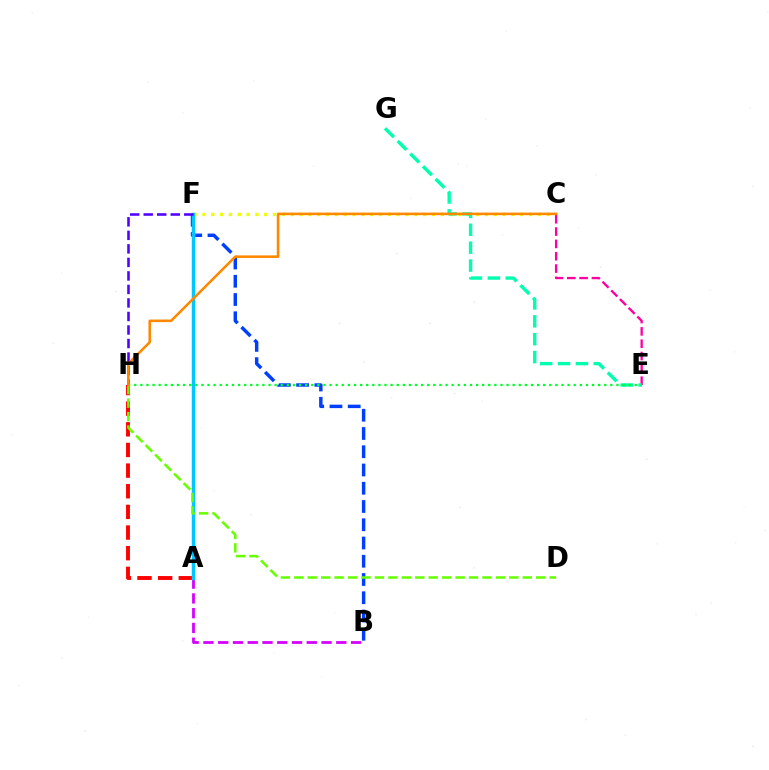{('C', 'F'): [{'color': '#eeff00', 'line_style': 'dotted', 'thickness': 2.4}], ('A', 'H'): [{'color': '#ff0000', 'line_style': 'dashed', 'thickness': 2.81}], ('C', 'E'): [{'color': '#ff00a0', 'line_style': 'dashed', 'thickness': 1.68}], ('B', 'F'): [{'color': '#003fff', 'line_style': 'dashed', 'thickness': 2.48}], ('E', 'G'): [{'color': '#00ffaf', 'line_style': 'dashed', 'thickness': 2.43}], ('A', 'B'): [{'color': '#d600ff', 'line_style': 'dashed', 'thickness': 2.01}], ('A', 'F'): [{'color': '#00c7ff', 'line_style': 'solid', 'thickness': 2.48}], ('F', 'H'): [{'color': '#4f00ff', 'line_style': 'dashed', 'thickness': 1.84}], ('E', 'H'): [{'color': '#00ff27', 'line_style': 'dotted', 'thickness': 1.66}], ('D', 'H'): [{'color': '#66ff00', 'line_style': 'dashed', 'thickness': 1.83}], ('C', 'H'): [{'color': '#ff8800', 'line_style': 'solid', 'thickness': 1.85}]}